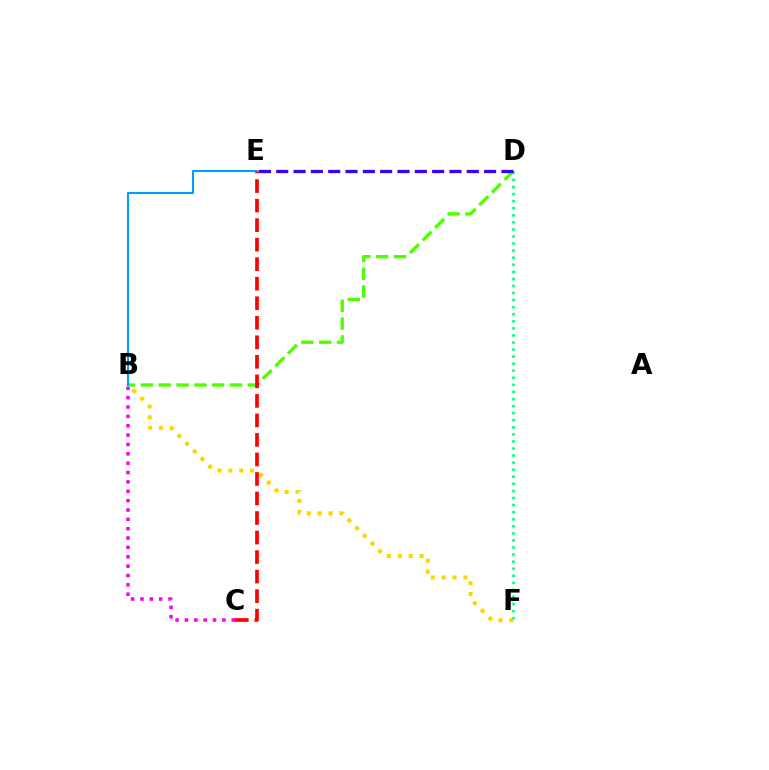{('B', 'C'): [{'color': '#ff00ed', 'line_style': 'dotted', 'thickness': 2.54}], ('B', 'F'): [{'color': '#ffd500', 'line_style': 'dotted', 'thickness': 2.95}], ('B', 'D'): [{'color': '#4fff00', 'line_style': 'dashed', 'thickness': 2.42}], ('C', 'E'): [{'color': '#ff0000', 'line_style': 'dashed', 'thickness': 2.65}], ('D', 'F'): [{'color': '#00ff86', 'line_style': 'dotted', 'thickness': 1.92}], ('D', 'E'): [{'color': '#3700ff', 'line_style': 'dashed', 'thickness': 2.35}], ('B', 'E'): [{'color': '#009eff', 'line_style': 'solid', 'thickness': 1.51}]}